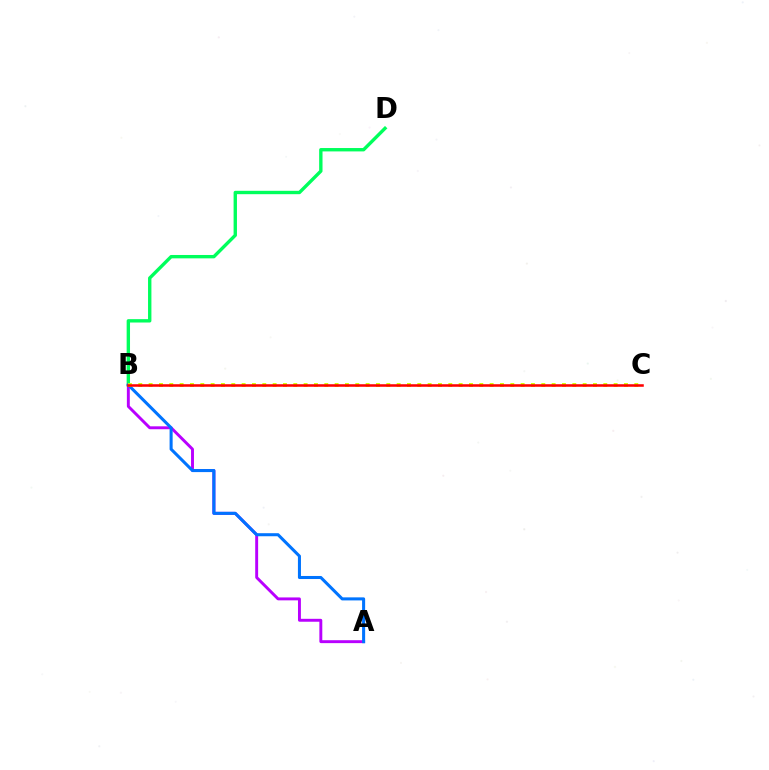{('B', 'D'): [{'color': '#00ff5c', 'line_style': 'solid', 'thickness': 2.43}], ('A', 'B'): [{'color': '#b900ff', 'line_style': 'solid', 'thickness': 2.1}, {'color': '#0074ff', 'line_style': 'solid', 'thickness': 2.19}], ('B', 'C'): [{'color': '#d1ff00', 'line_style': 'dotted', 'thickness': 2.81}, {'color': '#ff0000', 'line_style': 'solid', 'thickness': 1.83}]}